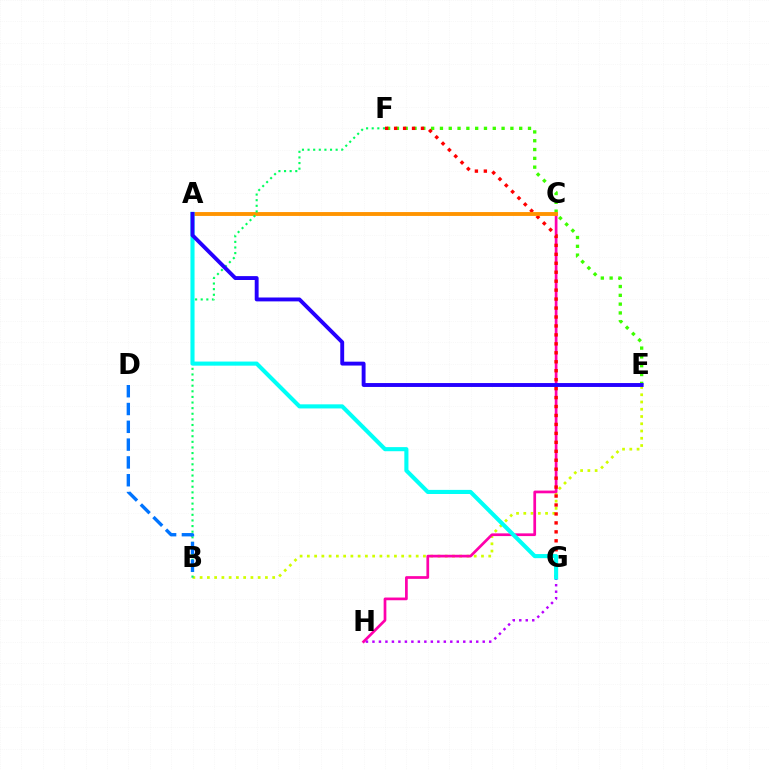{('B', 'E'): [{'color': '#d1ff00', 'line_style': 'dotted', 'thickness': 1.97}], ('E', 'F'): [{'color': '#3dff00', 'line_style': 'dotted', 'thickness': 2.39}], ('C', 'H'): [{'color': '#ff00ac', 'line_style': 'solid', 'thickness': 1.96}], ('F', 'G'): [{'color': '#ff0000', 'line_style': 'dotted', 'thickness': 2.43}], ('A', 'C'): [{'color': '#ff9400', 'line_style': 'solid', 'thickness': 2.79}], ('B', 'F'): [{'color': '#00ff5c', 'line_style': 'dotted', 'thickness': 1.53}], ('G', 'H'): [{'color': '#b900ff', 'line_style': 'dotted', 'thickness': 1.76}], ('B', 'D'): [{'color': '#0074ff', 'line_style': 'dashed', 'thickness': 2.42}], ('A', 'G'): [{'color': '#00fff6', 'line_style': 'solid', 'thickness': 2.96}], ('A', 'E'): [{'color': '#2500ff', 'line_style': 'solid', 'thickness': 2.8}]}